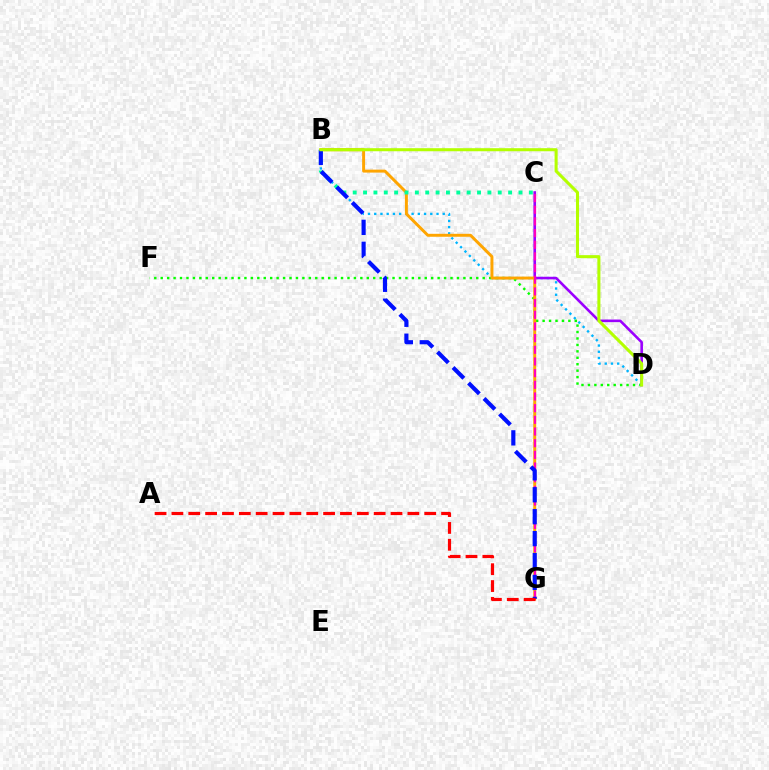{('B', 'D'): [{'color': '#00b5ff', 'line_style': 'dotted', 'thickness': 1.69}, {'color': '#b3ff00', 'line_style': 'solid', 'thickness': 2.2}], ('C', 'D'): [{'color': '#9b00ff', 'line_style': 'solid', 'thickness': 1.87}], ('D', 'F'): [{'color': '#08ff00', 'line_style': 'dotted', 'thickness': 1.75}], ('B', 'G'): [{'color': '#ffa500', 'line_style': 'solid', 'thickness': 2.12}, {'color': '#0010ff', 'line_style': 'dashed', 'thickness': 2.98}], ('C', 'G'): [{'color': '#ff00bd', 'line_style': 'dashed', 'thickness': 1.59}], ('B', 'C'): [{'color': '#00ff9d', 'line_style': 'dotted', 'thickness': 2.81}], ('A', 'G'): [{'color': '#ff0000', 'line_style': 'dashed', 'thickness': 2.29}]}